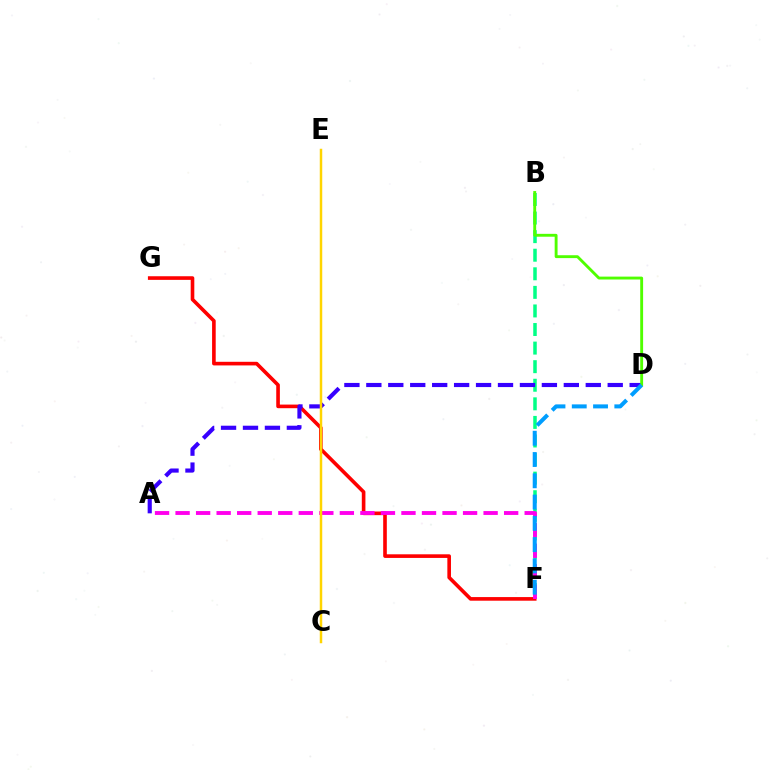{('B', 'F'): [{'color': '#00ff86', 'line_style': 'dashed', 'thickness': 2.52}], ('F', 'G'): [{'color': '#ff0000', 'line_style': 'solid', 'thickness': 2.61}], ('A', 'F'): [{'color': '#ff00ed', 'line_style': 'dashed', 'thickness': 2.79}], ('A', 'D'): [{'color': '#3700ff', 'line_style': 'dashed', 'thickness': 2.98}], ('B', 'D'): [{'color': '#4fff00', 'line_style': 'solid', 'thickness': 2.07}], ('C', 'E'): [{'color': '#ffd500', 'line_style': 'solid', 'thickness': 1.78}], ('D', 'F'): [{'color': '#009eff', 'line_style': 'dashed', 'thickness': 2.89}]}